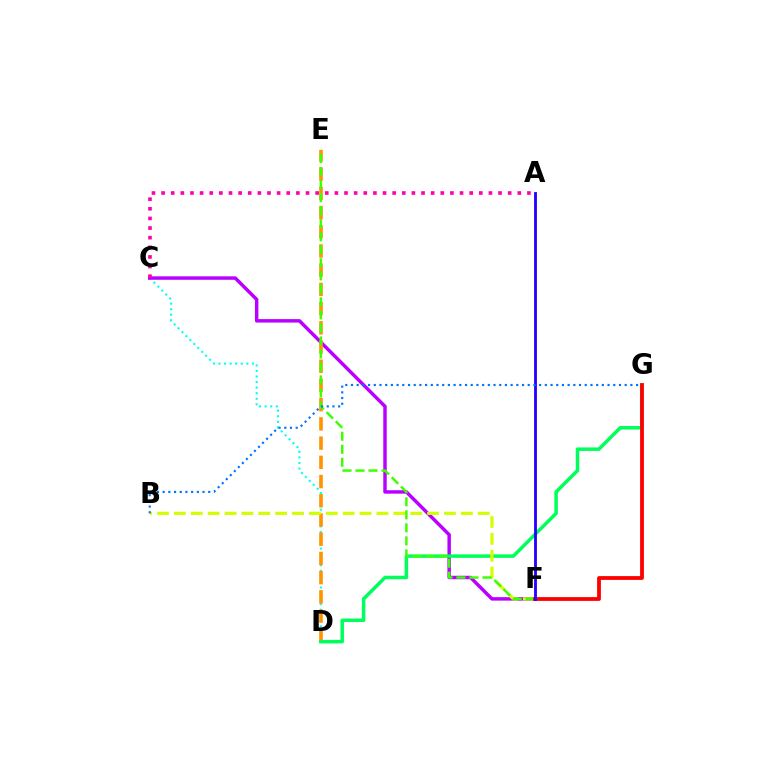{('C', 'D'): [{'color': '#00fff6', 'line_style': 'dotted', 'thickness': 1.51}], ('C', 'F'): [{'color': '#b900ff', 'line_style': 'solid', 'thickness': 2.49}], ('D', 'E'): [{'color': '#ff9400', 'line_style': 'dashed', 'thickness': 2.61}], ('D', 'G'): [{'color': '#00ff5c', 'line_style': 'solid', 'thickness': 2.51}], ('B', 'F'): [{'color': '#d1ff00', 'line_style': 'dashed', 'thickness': 2.29}], ('E', 'F'): [{'color': '#3dff00', 'line_style': 'dashed', 'thickness': 1.77}], ('A', 'C'): [{'color': '#ff00ac', 'line_style': 'dotted', 'thickness': 2.62}], ('F', 'G'): [{'color': '#ff0000', 'line_style': 'solid', 'thickness': 2.73}], ('A', 'F'): [{'color': '#2500ff', 'line_style': 'solid', 'thickness': 2.03}], ('B', 'G'): [{'color': '#0074ff', 'line_style': 'dotted', 'thickness': 1.55}]}